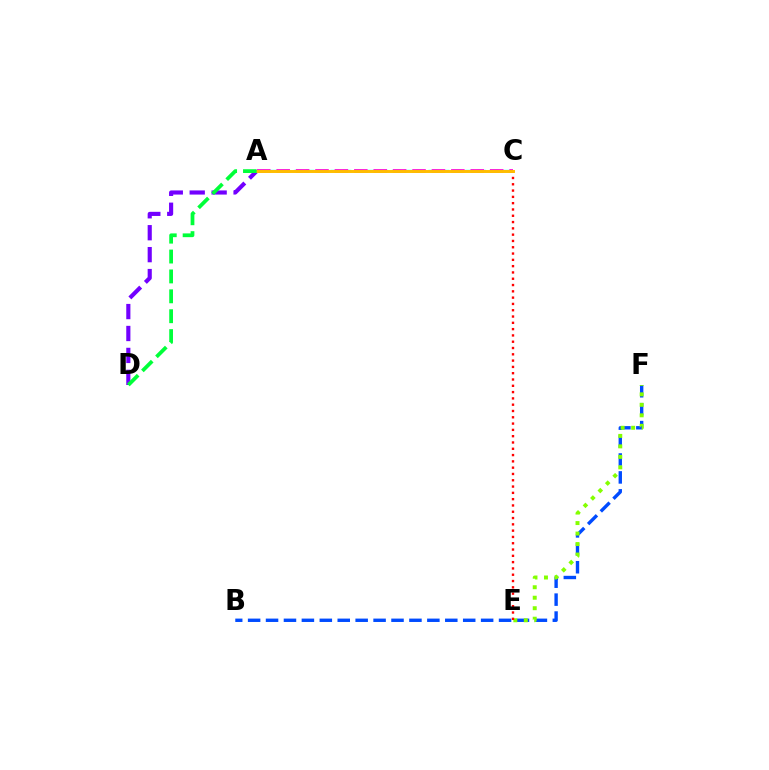{('B', 'F'): [{'color': '#004bff', 'line_style': 'dashed', 'thickness': 2.44}], ('E', 'F'): [{'color': '#84ff00', 'line_style': 'dotted', 'thickness': 2.85}], ('A', 'C'): [{'color': '#00fff6', 'line_style': 'dashed', 'thickness': 1.66}, {'color': '#ff00cf', 'line_style': 'dashed', 'thickness': 2.64}, {'color': '#ffbd00', 'line_style': 'solid', 'thickness': 2.13}], ('C', 'E'): [{'color': '#ff0000', 'line_style': 'dotted', 'thickness': 1.71}], ('A', 'D'): [{'color': '#7200ff', 'line_style': 'dashed', 'thickness': 2.98}, {'color': '#00ff39', 'line_style': 'dashed', 'thickness': 2.7}]}